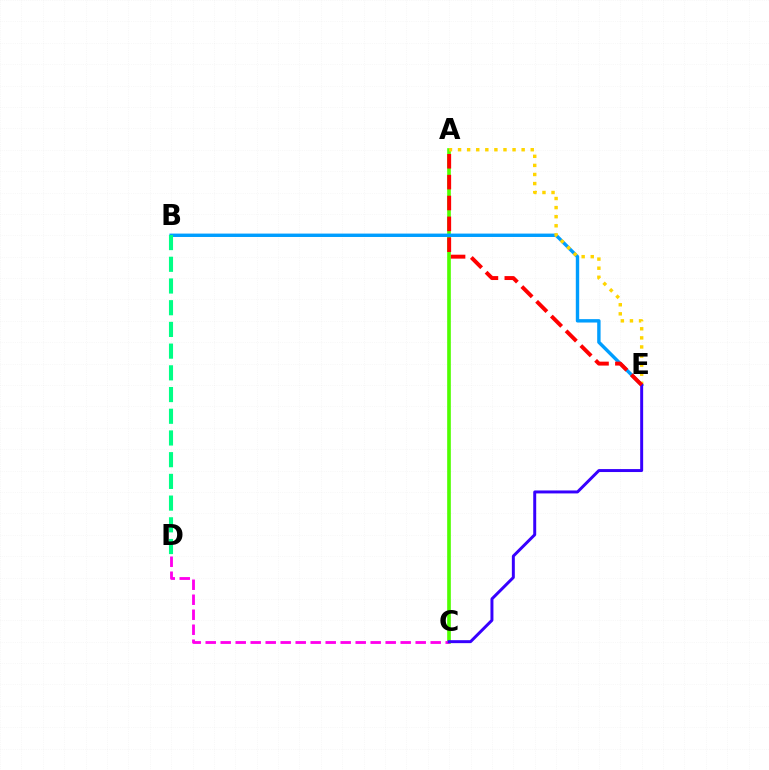{('A', 'C'): [{'color': '#4fff00', 'line_style': 'solid', 'thickness': 2.63}], ('B', 'E'): [{'color': '#009eff', 'line_style': 'solid', 'thickness': 2.44}], ('C', 'D'): [{'color': '#ff00ed', 'line_style': 'dashed', 'thickness': 2.04}], ('A', 'E'): [{'color': '#ffd500', 'line_style': 'dotted', 'thickness': 2.47}, {'color': '#ff0000', 'line_style': 'dashed', 'thickness': 2.83}], ('C', 'E'): [{'color': '#3700ff', 'line_style': 'solid', 'thickness': 2.14}], ('B', 'D'): [{'color': '#00ff86', 'line_style': 'dashed', 'thickness': 2.95}]}